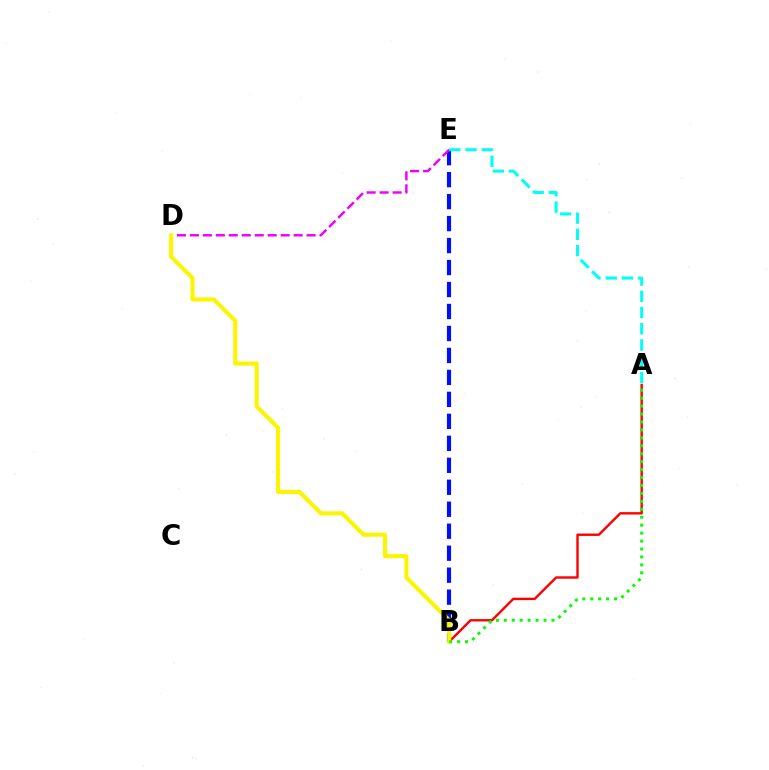{('A', 'B'): [{'color': '#ff0000', 'line_style': 'solid', 'thickness': 1.73}, {'color': '#08ff00', 'line_style': 'dotted', 'thickness': 2.16}], ('B', 'E'): [{'color': '#0010ff', 'line_style': 'dashed', 'thickness': 2.99}], ('D', 'E'): [{'color': '#ee00ff', 'line_style': 'dashed', 'thickness': 1.76}], ('A', 'E'): [{'color': '#00fff6', 'line_style': 'dashed', 'thickness': 2.2}], ('B', 'D'): [{'color': '#fcf500', 'line_style': 'solid', 'thickness': 2.94}]}